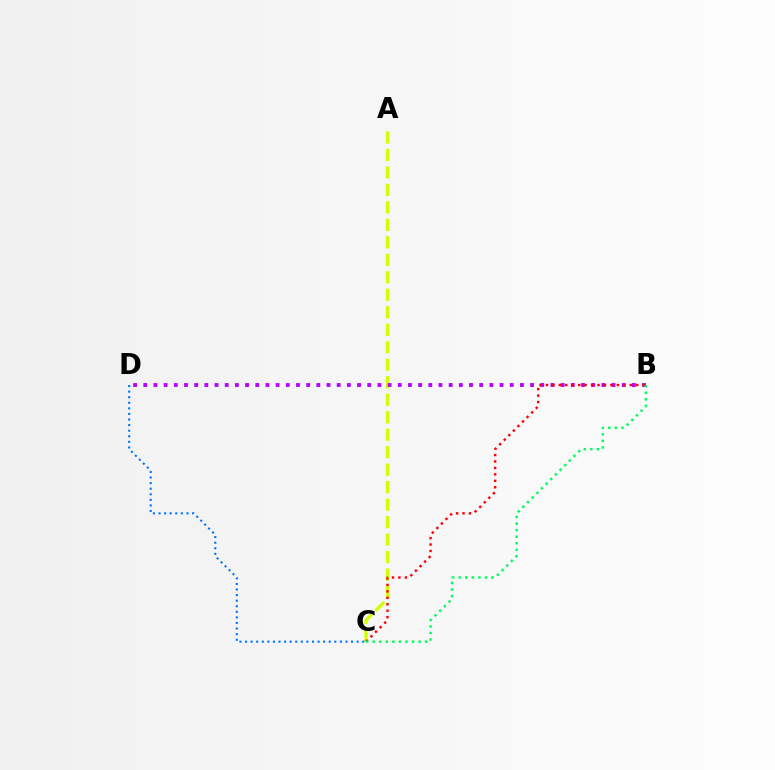{('A', 'C'): [{'color': '#d1ff00', 'line_style': 'dashed', 'thickness': 2.38}], ('B', 'D'): [{'color': '#b900ff', 'line_style': 'dotted', 'thickness': 2.77}], ('C', 'D'): [{'color': '#0074ff', 'line_style': 'dotted', 'thickness': 1.52}], ('B', 'C'): [{'color': '#ff0000', 'line_style': 'dotted', 'thickness': 1.75}, {'color': '#00ff5c', 'line_style': 'dotted', 'thickness': 1.78}]}